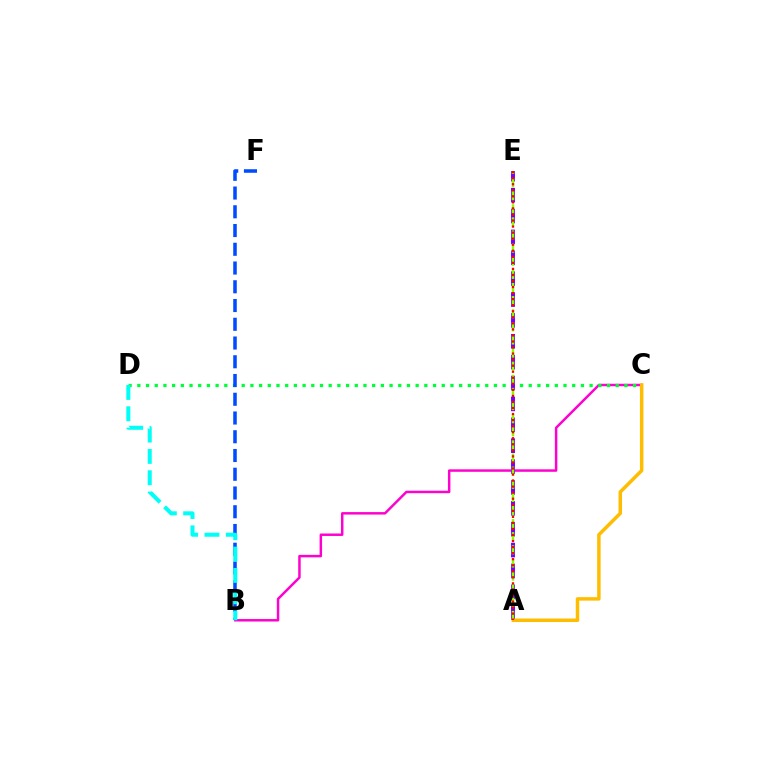{('B', 'C'): [{'color': '#ff00cf', 'line_style': 'solid', 'thickness': 1.78}], ('C', 'D'): [{'color': '#00ff39', 'line_style': 'dotted', 'thickness': 2.36}], ('B', 'F'): [{'color': '#004bff', 'line_style': 'dashed', 'thickness': 2.55}], ('A', 'E'): [{'color': '#7200ff', 'line_style': 'dashed', 'thickness': 2.84}, {'color': '#84ff00', 'line_style': 'dashed', 'thickness': 1.78}, {'color': '#ff0000', 'line_style': 'dotted', 'thickness': 1.64}], ('A', 'C'): [{'color': '#ffbd00', 'line_style': 'solid', 'thickness': 2.5}], ('B', 'D'): [{'color': '#00fff6', 'line_style': 'dashed', 'thickness': 2.9}]}